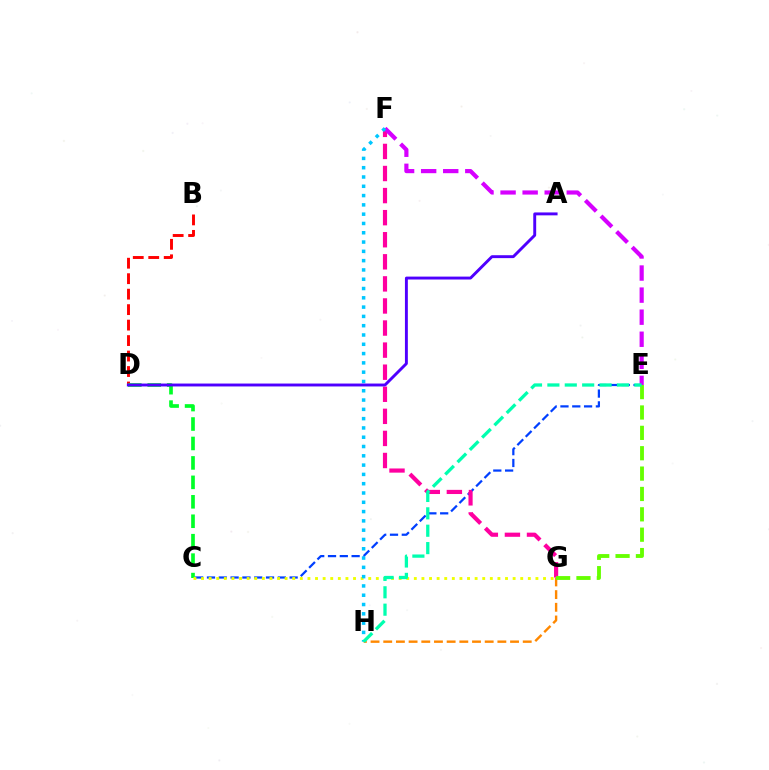{('C', 'E'): [{'color': '#003fff', 'line_style': 'dashed', 'thickness': 1.6}], ('G', 'H'): [{'color': '#ff8800', 'line_style': 'dashed', 'thickness': 1.72}], ('F', 'G'): [{'color': '#ff00a0', 'line_style': 'dashed', 'thickness': 3.0}], ('E', 'F'): [{'color': '#d600ff', 'line_style': 'dashed', 'thickness': 3.0}], ('E', 'G'): [{'color': '#66ff00', 'line_style': 'dashed', 'thickness': 2.77}], ('B', 'D'): [{'color': '#ff0000', 'line_style': 'dashed', 'thickness': 2.1}], ('C', 'D'): [{'color': '#00ff27', 'line_style': 'dashed', 'thickness': 2.64}], ('C', 'G'): [{'color': '#eeff00', 'line_style': 'dotted', 'thickness': 2.06}], ('F', 'H'): [{'color': '#00c7ff', 'line_style': 'dotted', 'thickness': 2.53}], ('A', 'D'): [{'color': '#4f00ff', 'line_style': 'solid', 'thickness': 2.09}], ('E', 'H'): [{'color': '#00ffaf', 'line_style': 'dashed', 'thickness': 2.36}]}